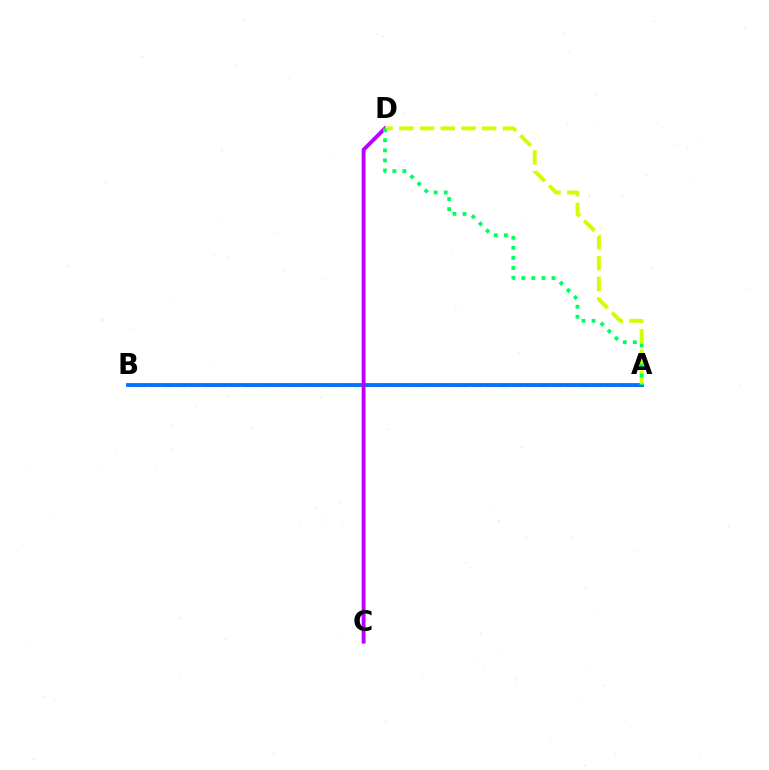{('A', 'B'): [{'color': '#ff0000', 'line_style': 'dashed', 'thickness': 1.82}, {'color': '#0074ff', 'line_style': 'solid', 'thickness': 2.76}], ('C', 'D'): [{'color': '#b900ff', 'line_style': 'solid', 'thickness': 2.77}], ('A', 'D'): [{'color': '#d1ff00', 'line_style': 'dashed', 'thickness': 2.81}, {'color': '#00ff5c', 'line_style': 'dotted', 'thickness': 2.73}]}